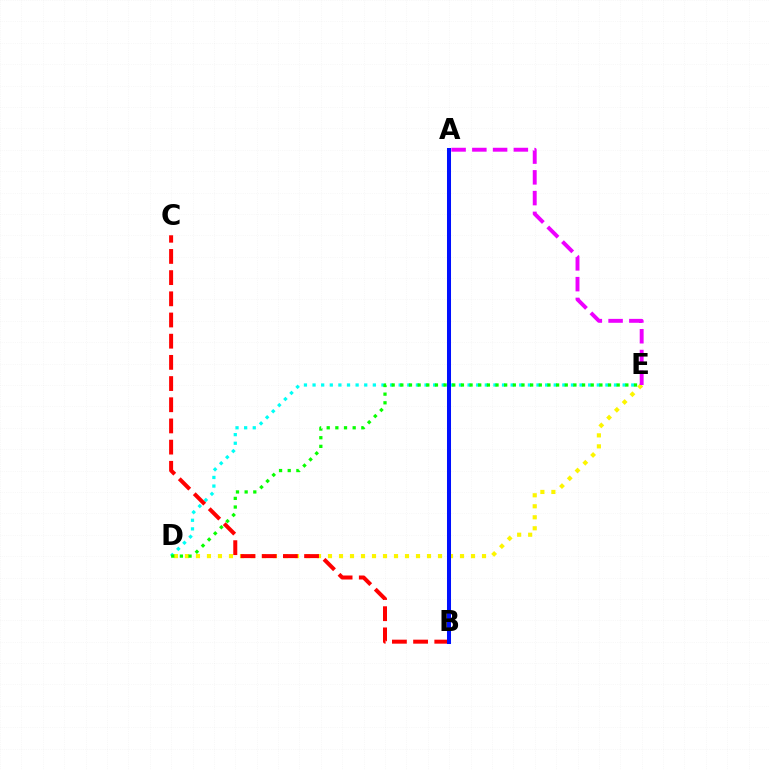{('D', 'E'): [{'color': '#00fff6', 'line_style': 'dotted', 'thickness': 2.34}, {'color': '#fcf500', 'line_style': 'dotted', 'thickness': 2.99}, {'color': '#08ff00', 'line_style': 'dotted', 'thickness': 2.35}], ('B', 'C'): [{'color': '#ff0000', 'line_style': 'dashed', 'thickness': 2.88}], ('A', 'B'): [{'color': '#0010ff', 'line_style': 'solid', 'thickness': 2.9}], ('A', 'E'): [{'color': '#ee00ff', 'line_style': 'dashed', 'thickness': 2.82}]}